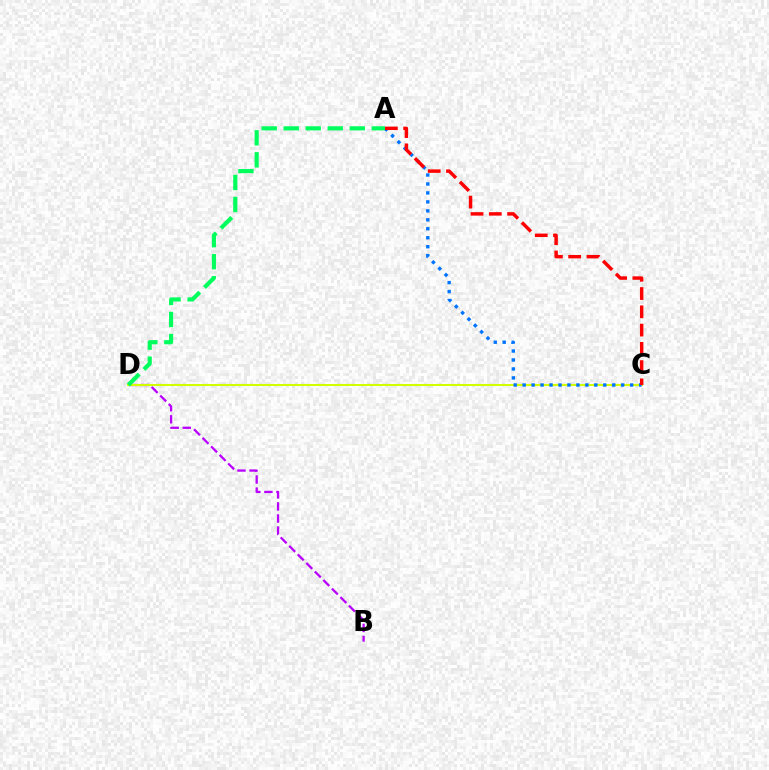{('B', 'D'): [{'color': '#b900ff', 'line_style': 'dashed', 'thickness': 1.64}], ('C', 'D'): [{'color': '#d1ff00', 'line_style': 'solid', 'thickness': 1.5}], ('A', 'C'): [{'color': '#0074ff', 'line_style': 'dotted', 'thickness': 2.43}, {'color': '#ff0000', 'line_style': 'dashed', 'thickness': 2.48}], ('A', 'D'): [{'color': '#00ff5c', 'line_style': 'dashed', 'thickness': 2.99}]}